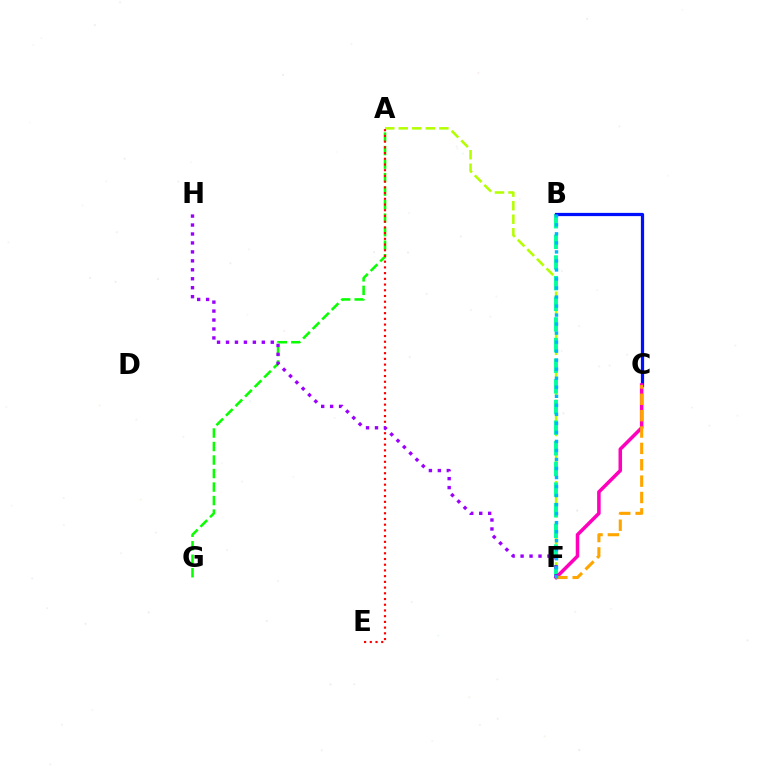{('A', 'F'): [{'color': '#b3ff00', 'line_style': 'dashed', 'thickness': 1.84}], ('B', 'F'): [{'color': '#00ff9d', 'line_style': 'dashed', 'thickness': 2.8}, {'color': '#00b5ff', 'line_style': 'dotted', 'thickness': 2.45}], ('A', 'G'): [{'color': '#08ff00', 'line_style': 'dashed', 'thickness': 1.84}], ('B', 'C'): [{'color': '#0010ff', 'line_style': 'solid', 'thickness': 2.32}], ('C', 'F'): [{'color': '#ff00bd', 'line_style': 'solid', 'thickness': 2.54}, {'color': '#ffa500', 'line_style': 'dashed', 'thickness': 2.22}], ('A', 'E'): [{'color': '#ff0000', 'line_style': 'dotted', 'thickness': 1.55}], ('F', 'H'): [{'color': '#9b00ff', 'line_style': 'dotted', 'thickness': 2.43}]}